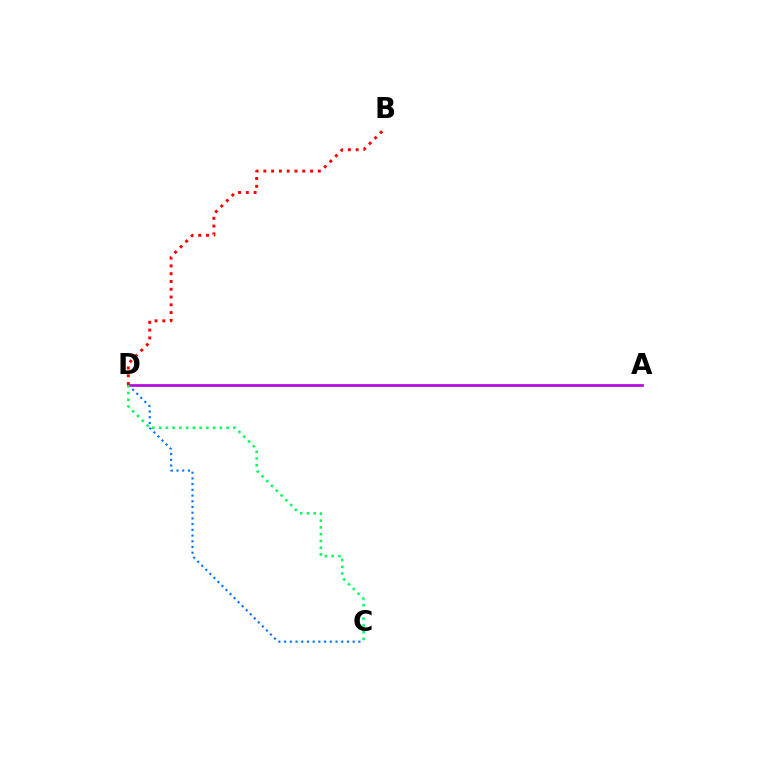{('A', 'D'): [{'color': '#d1ff00', 'line_style': 'solid', 'thickness': 2.05}, {'color': '#b900ff', 'line_style': 'solid', 'thickness': 1.9}], ('C', 'D'): [{'color': '#0074ff', 'line_style': 'dotted', 'thickness': 1.55}, {'color': '#00ff5c', 'line_style': 'dotted', 'thickness': 1.83}], ('B', 'D'): [{'color': '#ff0000', 'line_style': 'dotted', 'thickness': 2.11}]}